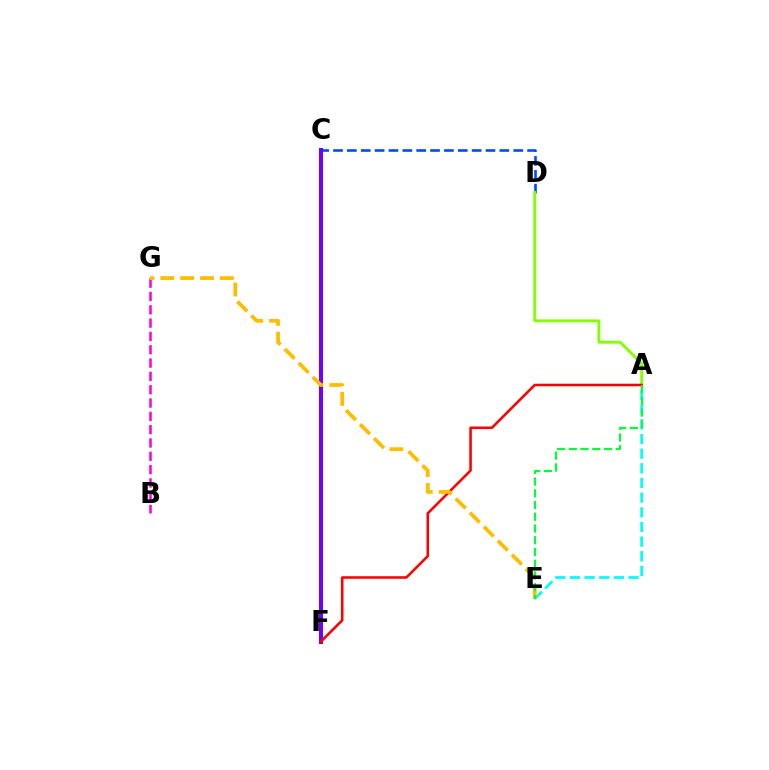{('C', 'D'): [{'color': '#004bff', 'line_style': 'dashed', 'thickness': 1.88}], ('A', 'E'): [{'color': '#00fff6', 'line_style': 'dashed', 'thickness': 1.99}, {'color': '#00ff39', 'line_style': 'dashed', 'thickness': 1.59}], ('C', 'F'): [{'color': '#7200ff', 'line_style': 'solid', 'thickness': 2.91}], ('A', 'D'): [{'color': '#84ff00', 'line_style': 'solid', 'thickness': 2.07}], ('A', 'F'): [{'color': '#ff0000', 'line_style': 'solid', 'thickness': 1.85}], ('B', 'G'): [{'color': '#ff00cf', 'line_style': 'dashed', 'thickness': 1.81}], ('E', 'G'): [{'color': '#ffbd00', 'line_style': 'dashed', 'thickness': 2.7}]}